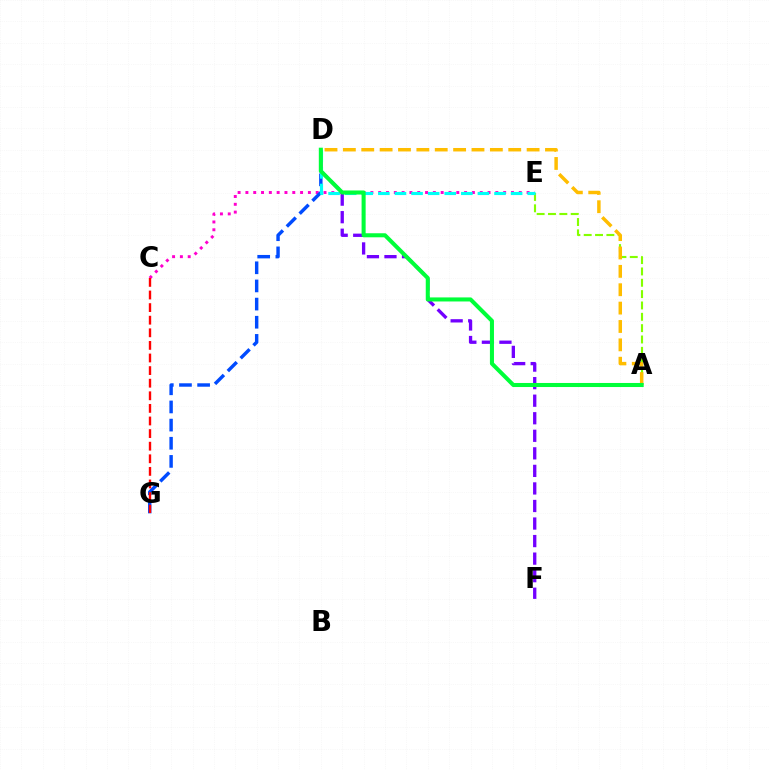{('C', 'E'): [{'color': '#ff00cf', 'line_style': 'dotted', 'thickness': 2.12}], ('A', 'E'): [{'color': '#84ff00', 'line_style': 'dashed', 'thickness': 1.54}], ('D', 'G'): [{'color': '#004bff', 'line_style': 'dashed', 'thickness': 2.47}], ('D', 'F'): [{'color': '#7200ff', 'line_style': 'dashed', 'thickness': 2.38}], ('D', 'E'): [{'color': '#00fff6', 'line_style': 'dashed', 'thickness': 2.25}], ('A', 'D'): [{'color': '#ffbd00', 'line_style': 'dashed', 'thickness': 2.5}, {'color': '#00ff39', 'line_style': 'solid', 'thickness': 2.92}], ('C', 'G'): [{'color': '#ff0000', 'line_style': 'dashed', 'thickness': 1.71}]}